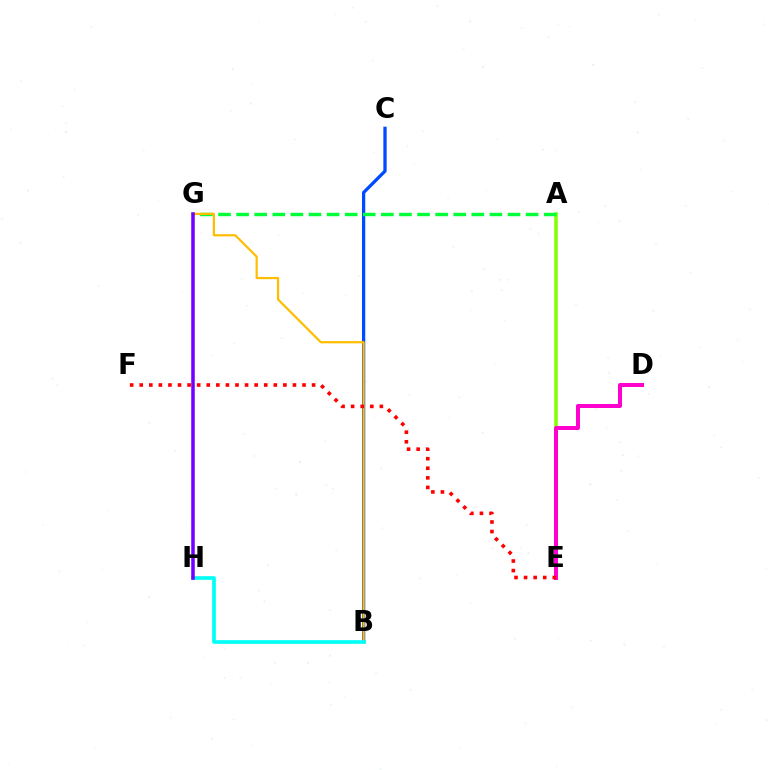{('A', 'E'): [{'color': '#84ff00', 'line_style': 'solid', 'thickness': 2.55}], ('B', 'C'): [{'color': '#004bff', 'line_style': 'solid', 'thickness': 2.36}], ('A', 'G'): [{'color': '#00ff39', 'line_style': 'dashed', 'thickness': 2.46}], ('D', 'E'): [{'color': '#ff00cf', 'line_style': 'solid', 'thickness': 2.87}], ('B', 'G'): [{'color': '#ffbd00', 'line_style': 'solid', 'thickness': 1.6}], ('B', 'H'): [{'color': '#00fff6', 'line_style': 'solid', 'thickness': 2.64}], ('G', 'H'): [{'color': '#7200ff', 'line_style': 'solid', 'thickness': 2.54}], ('E', 'F'): [{'color': '#ff0000', 'line_style': 'dotted', 'thickness': 2.6}]}